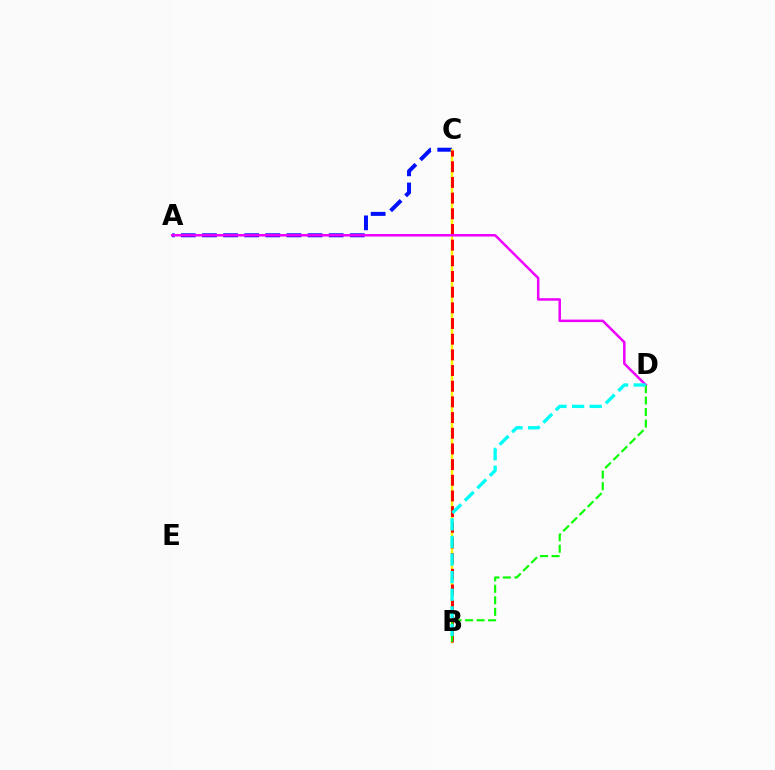{('A', 'C'): [{'color': '#0010ff', 'line_style': 'dashed', 'thickness': 2.87}], ('B', 'C'): [{'color': '#fcf500', 'line_style': 'solid', 'thickness': 1.76}, {'color': '#ff0000', 'line_style': 'dashed', 'thickness': 2.13}], ('A', 'D'): [{'color': '#ee00ff', 'line_style': 'solid', 'thickness': 1.8}], ('B', 'D'): [{'color': '#08ff00', 'line_style': 'dashed', 'thickness': 1.56}, {'color': '#00fff6', 'line_style': 'dashed', 'thickness': 2.39}]}